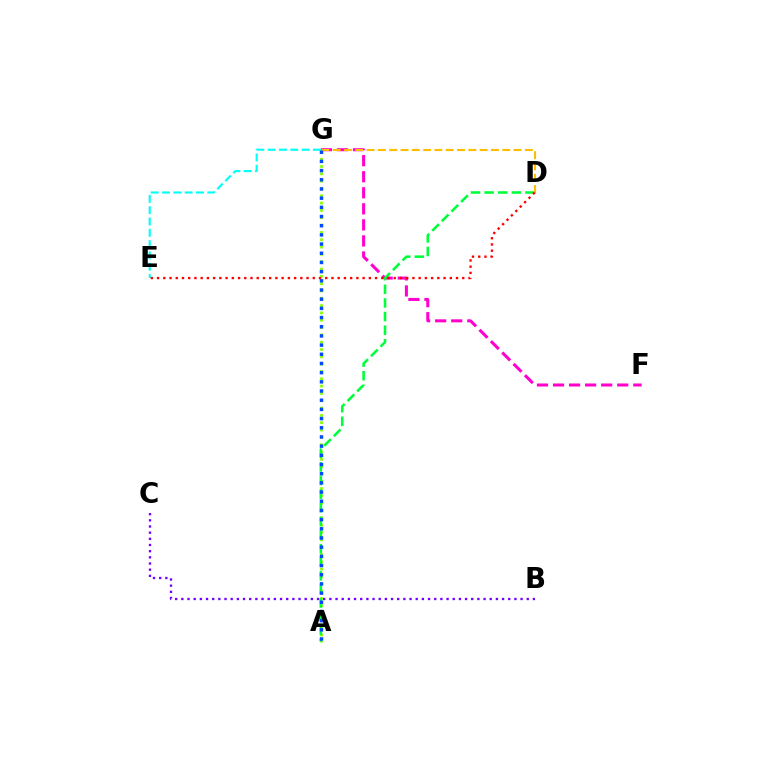{('F', 'G'): [{'color': '#ff00cf', 'line_style': 'dashed', 'thickness': 2.18}], ('E', 'G'): [{'color': '#00fff6', 'line_style': 'dashed', 'thickness': 1.54}], ('A', 'G'): [{'color': '#84ff00', 'line_style': 'dotted', 'thickness': 1.99}, {'color': '#004bff', 'line_style': 'dotted', 'thickness': 2.5}], ('A', 'D'): [{'color': '#00ff39', 'line_style': 'dashed', 'thickness': 1.85}], ('D', 'G'): [{'color': '#ffbd00', 'line_style': 'dashed', 'thickness': 1.54}], ('B', 'C'): [{'color': '#7200ff', 'line_style': 'dotted', 'thickness': 1.68}], ('D', 'E'): [{'color': '#ff0000', 'line_style': 'dotted', 'thickness': 1.69}]}